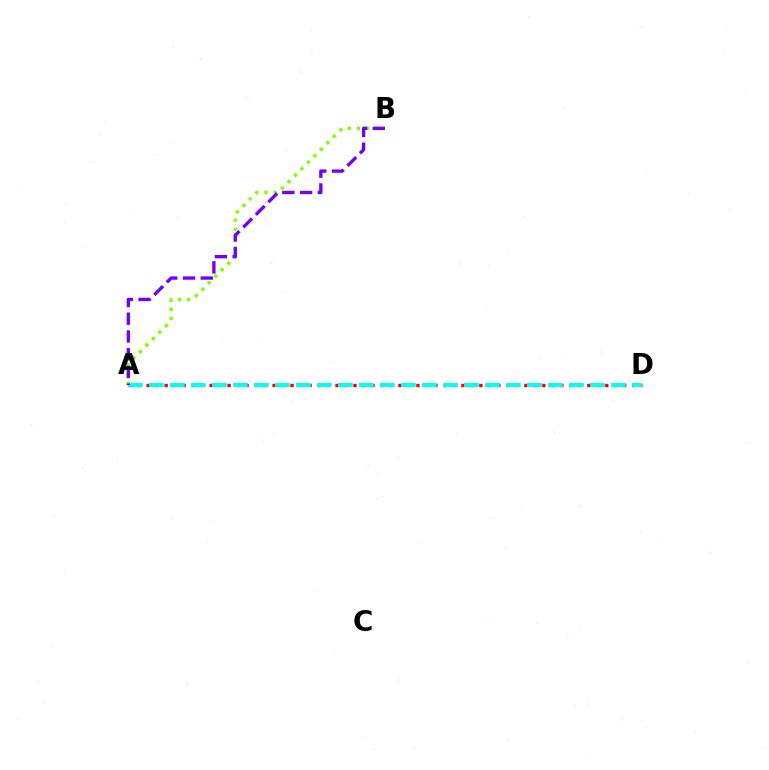{('A', 'B'): [{'color': '#84ff00', 'line_style': 'dotted', 'thickness': 2.49}, {'color': '#7200ff', 'line_style': 'dashed', 'thickness': 2.41}], ('A', 'D'): [{'color': '#ff0000', 'line_style': 'dotted', 'thickness': 2.44}, {'color': '#00fff6', 'line_style': 'dashed', 'thickness': 2.85}]}